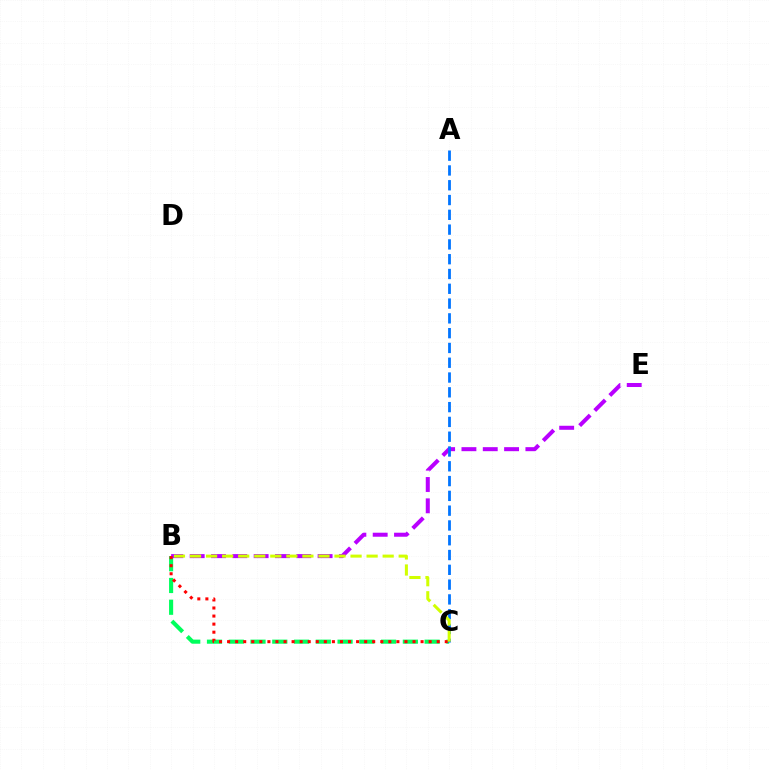{('B', 'C'): [{'color': '#00ff5c', 'line_style': 'dashed', 'thickness': 2.96}, {'color': '#ff0000', 'line_style': 'dotted', 'thickness': 2.19}, {'color': '#d1ff00', 'line_style': 'dashed', 'thickness': 2.18}], ('B', 'E'): [{'color': '#b900ff', 'line_style': 'dashed', 'thickness': 2.9}], ('A', 'C'): [{'color': '#0074ff', 'line_style': 'dashed', 'thickness': 2.01}]}